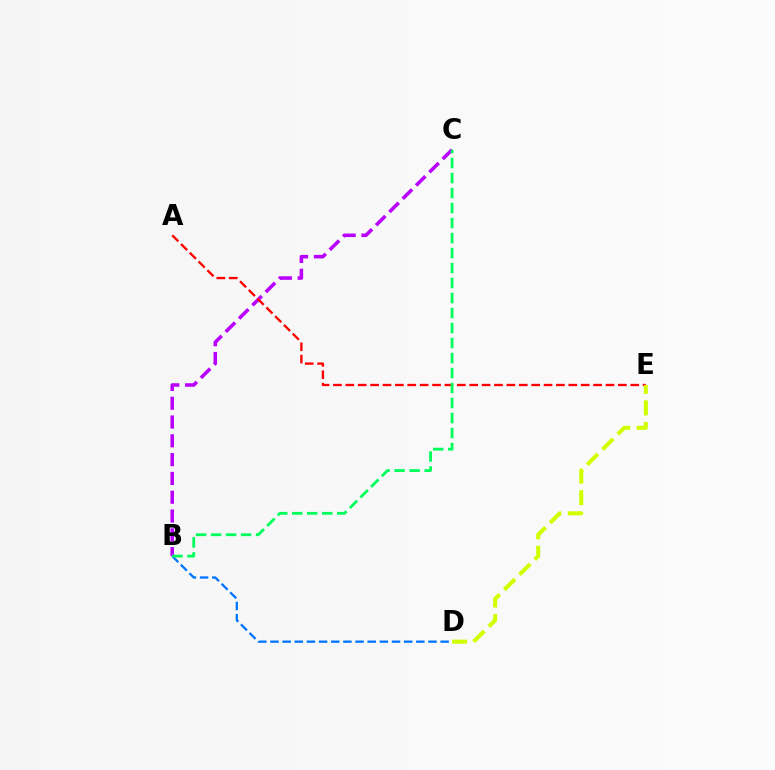{('B', 'C'): [{'color': '#b900ff', 'line_style': 'dashed', 'thickness': 2.55}, {'color': '#00ff5c', 'line_style': 'dashed', 'thickness': 2.04}], ('B', 'D'): [{'color': '#0074ff', 'line_style': 'dashed', 'thickness': 1.65}], ('A', 'E'): [{'color': '#ff0000', 'line_style': 'dashed', 'thickness': 1.68}], ('D', 'E'): [{'color': '#d1ff00', 'line_style': 'dashed', 'thickness': 2.93}]}